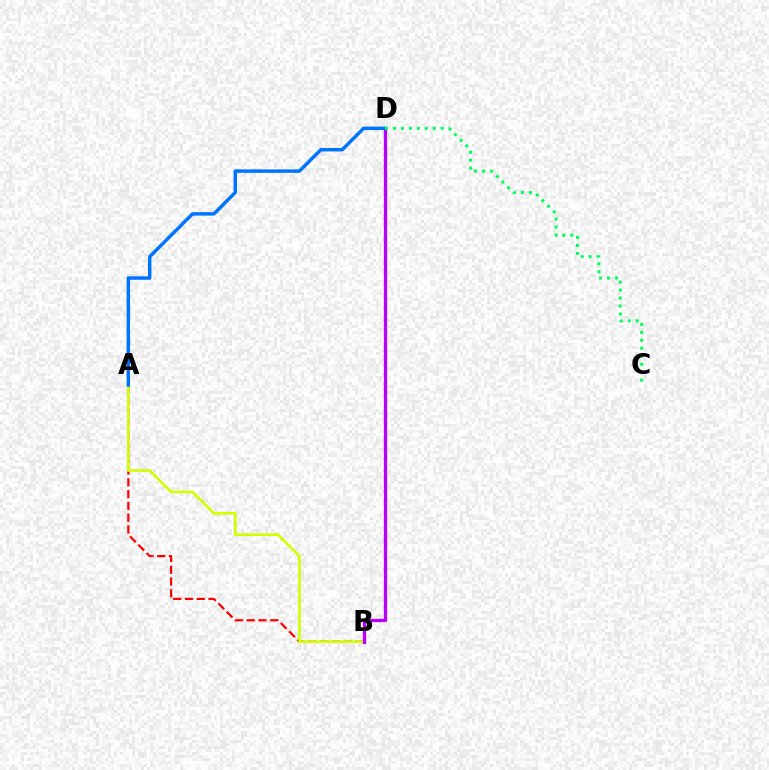{('A', 'B'): [{'color': '#ff0000', 'line_style': 'dashed', 'thickness': 1.6}, {'color': '#d1ff00', 'line_style': 'solid', 'thickness': 1.91}], ('B', 'D'): [{'color': '#b900ff', 'line_style': 'solid', 'thickness': 2.37}], ('A', 'D'): [{'color': '#0074ff', 'line_style': 'solid', 'thickness': 2.48}], ('C', 'D'): [{'color': '#00ff5c', 'line_style': 'dotted', 'thickness': 2.16}]}